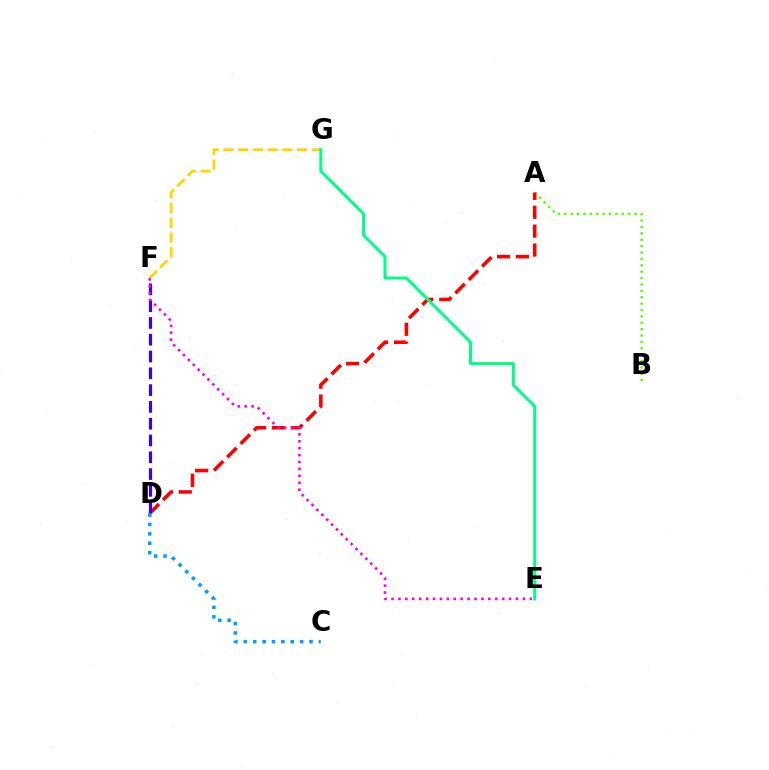{('A', 'B'): [{'color': '#4fff00', 'line_style': 'dotted', 'thickness': 1.73}], ('A', 'D'): [{'color': '#ff0000', 'line_style': 'dashed', 'thickness': 2.57}], ('D', 'F'): [{'color': '#3700ff', 'line_style': 'dashed', 'thickness': 2.28}], ('F', 'G'): [{'color': '#ffd500', 'line_style': 'dashed', 'thickness': 2.0}], ('E', 'F'): [{'color': '#ff00ed', 'line_style': 'dotted', 'thickness': 1.88}], ('E', 'G'): [{'color': '#00ff86', 'line_style': 'solid', 'thickness': 2.17}], ('C', 'D'): [{'color': '#009eff', 'line_style': 'dotted', 'thickness': 2.55}]}